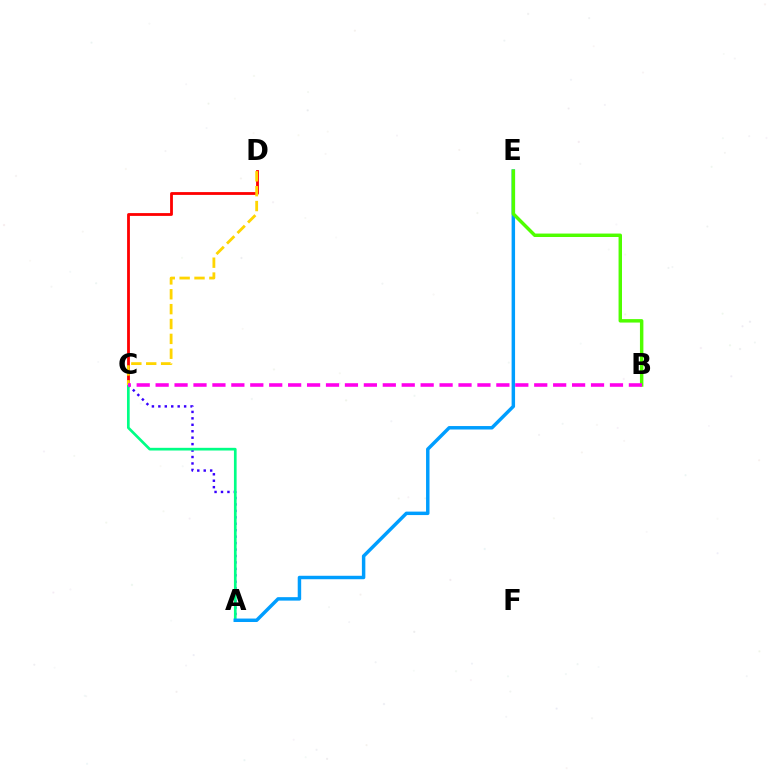{('A', 'C'): [{'color': '#3700ff', 'line_style': 'dotted', 'thickness': 1.75}, {'color': '#00ff86', 'line_style': 'solid', 'thickness': 1.94}], ('C', 'D'): [{'color': '#ff0000', 'line_style': 'solid', 'thickness': 2.02}, {'color': '#ffd500', 'line_style': 'dashed', 'thickness': 2.02}], ('A', 'E'): [{'color': '#009eff', 'line_style': 'solid', 'thickness': 2.49}], ('B', 'E'): [{'color': '#4fff00', 'line_style': 'solid', 'thickness': 2.48}], ('B', 'C'): [{'color': '#ff00ed', 'line_style': 'dashed', 'thickness': 2.57}]}